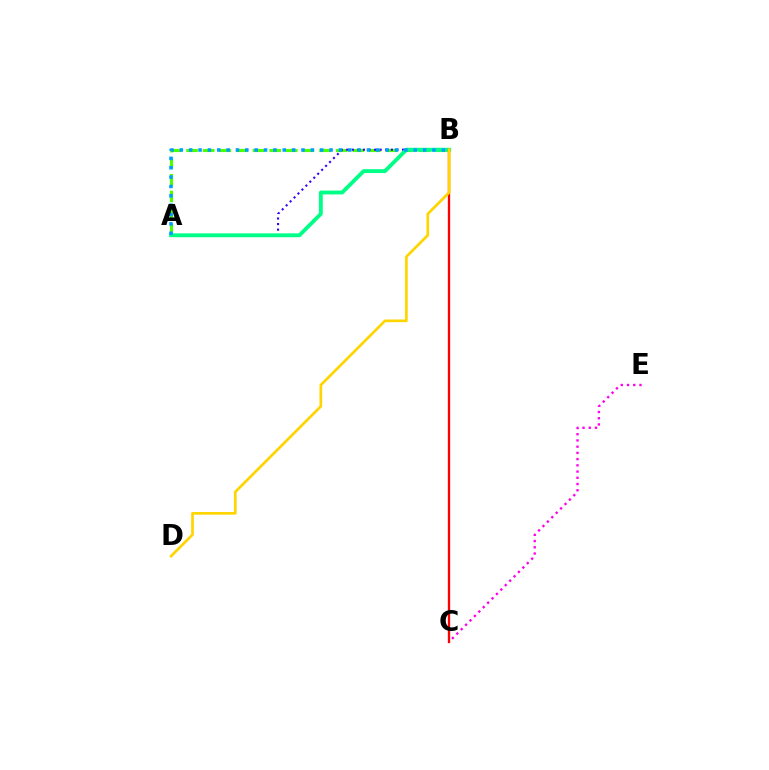{('A', 'B'): [{'color': '#4fff00', 'line_style': 'dashed', 'thickness': 2.26}, {'color': '#3700ff', 'line_style': 'dotted', 'thickness': 1.51}, {'color': '#00ff86', 'line_style': 'solid', 'thickness': 2.78}, {'color': '#009eff', 'line_style': 'dotted', 'thickness': 2.54}], ('C', 'E'): [{'color': '#ff00ed', 'line_style': 'dotted', 'thickness': 1.69}], ('B', 'C'): [{'color': '#ff0000', 'line_style': 'solid', 'thickness': 1.67}], ('B', 'D'): [{'color': '#ffd500', 'line_style': 'solid', 'thickness': 1.95}]}